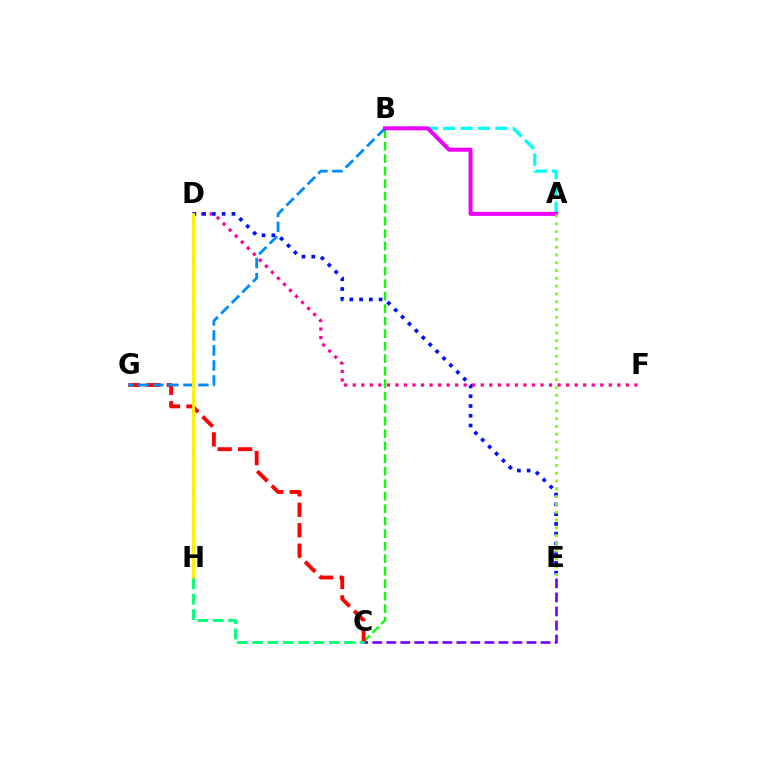{('D', 'F'): [{'color': '#ff0094', 'line_style': 'dotted', 'thickness': 2.32}], ('B', 'C'): [{'color': '#08ff00', 'line_style': 'dashed', 'thickness': 1.7}], ('D', 'H'): [{'color': '#ff7c00', 'line_style': 'dashed', 'thickness': 1.86}, {'color': '#fcf500', 'line_style': 'solid', 'thickness': 2.04}], ('C', 'G'): [{'color': '#ff0000', 'line_style': 'dashed', 'thickness': 2.78}], ('D', 'E'): [{'color': '#0010ff', 'line_style': 'dotted', 'thickness': 2.65}], ('B', 'G'): [{'color': '#008cff', 'line_style': 'dashed', 'thickness': 2.04}], ('A', 'B'): [{'color': '#00fff6', 'line_style': 'dashed', 'thickness': 2.36}, {'color': '#ee00ff', 'line_style': 'solid', 'thickness': 2.9}], ('A', 'E'): [{'color': '#84ff00', 'line_style': 'dotted', 'thickness': 2.12}], ('C', 'E'): [{'color': '#7200ff', 'line_style': 'dashed', 'thickness': 1.9}], ('C', 'H'): [{'color': '#00ff74', 'line_style': 'dashed', 'thickness': 2.08}]}